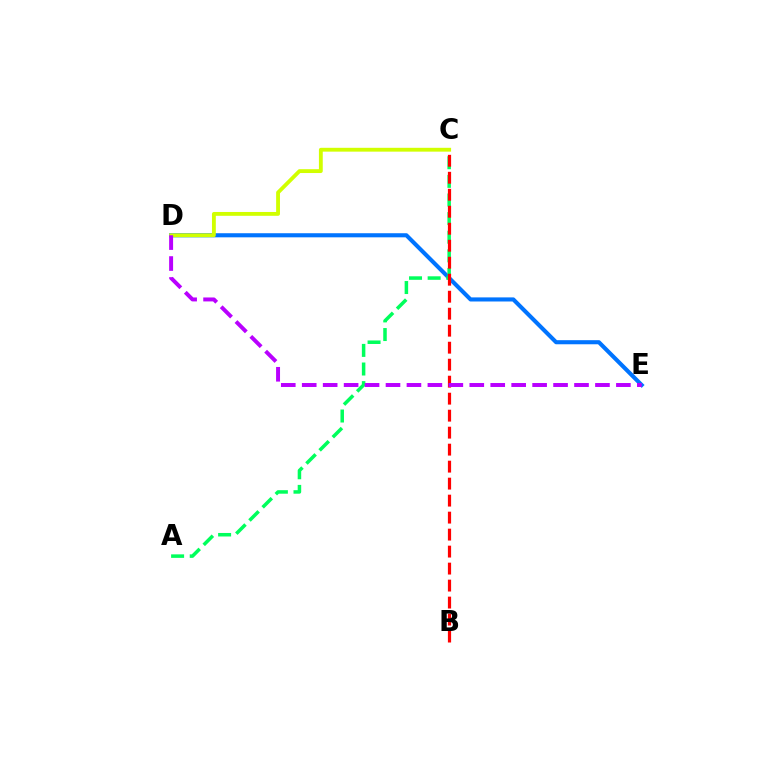{('D', 'E'): [{'color': '#0074ff', 'line_style': 'solid', 'thickness': 2.95}, {'color': '#b900ff', 'line_style': 'dashed', 'thickness': 2.85}], ('A', 'C'): [{'color': '#00ff5c', 'line_style': 'dashed', 'thickness': 2.53}], ('B', 'C'): [{'color': '#ff0000', 'line_style': 'dashed', 'thickness': 2.31}], ('C', 'D'): [{'color': '#d1ff00', 'line_style': 'solid', 'thickness': 2.76}]}